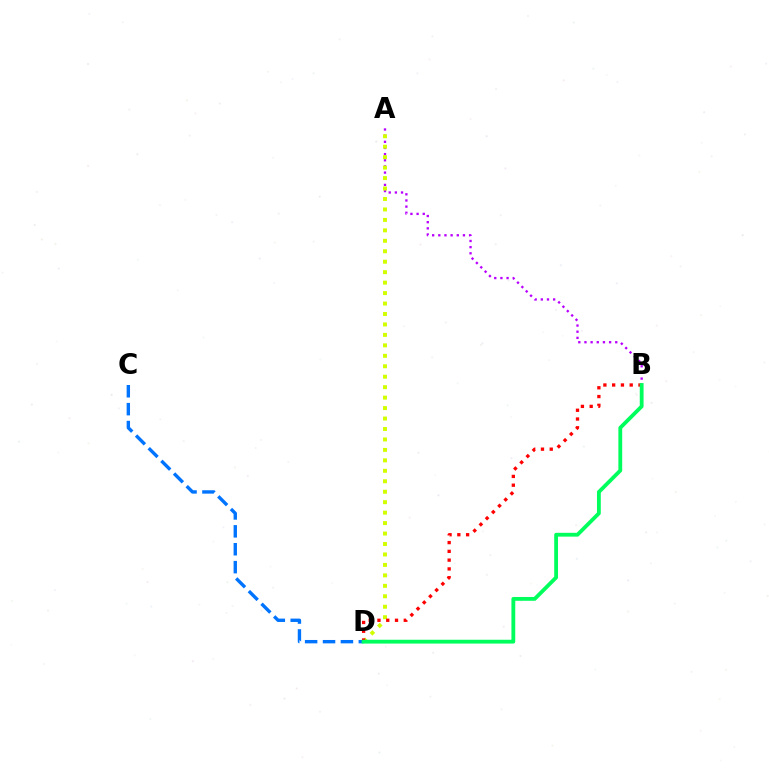{('A', 'B'): [{'color': '#b900ff', 'line_style': 'dotted', 'thickness': 1.67}], ('A', 'D'): [{'color': '#d1ff00', 'line_style': 'dotted', 'thickness': 2.84}], ('B', 'D'): [{'color': '#ff0000', 'line_style': 'dotted', 'thickness': 2.38}, {'color': '#00ff5c', 'line_style': 'solid', 'thickness': 2.75}], ('C', 'D'): [{'color': '#0074ff', 'line_style': 'dashed', 'thickness': 2.43}]}